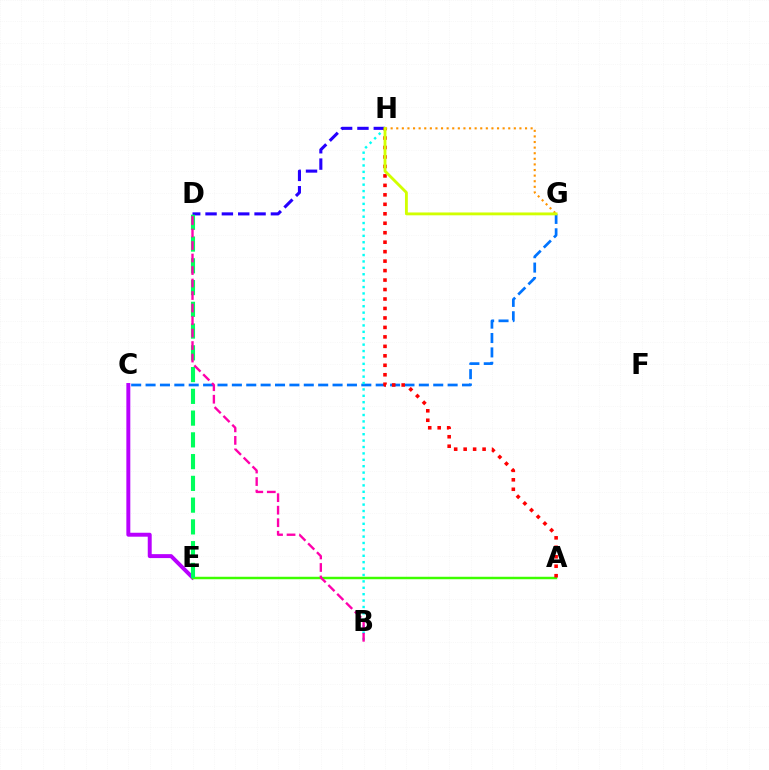{('C', 'G'): [{'color': '#0074ff', 'line_style': 'dashed', 'thickness': 1.95}], ('C', 'E'): [{'color': '#b900ff', 'line_style': 'solid', 'thickness': 2.84}], ('B', 'H'): [{'color': '#00fff6', 'line_style': 'dotted', 'thickness': 1.74}], ('D', 'H'): [{'color': '#2500ff', 'line_style': 'dashed', 'thickness': 2.22}], ('A', 'E'): [{'color': '#3dff00', 'line_style': 'solid', 'thickness': 1.77}], ('D', 'E'): [{'color': '#00ff5c', 'line_style': 'dashed', 'thickness': 2.96}], ('A', 'H'): [{'color': '#ff0000', 'line_style': 'dotted', 'thickness': 2.57}], ('B', 'D'): [{'color': '#ff00ac', 'line_style': 'dashed', 'thickness': 1.7}], ('G', 'H'): [{'color': '#ff9400', 'line_style': 'dotted', 'thickness': 1.52}, {'color': '#d1ff00', 'line_style': 'solid', 'thickness': 2.05}]}